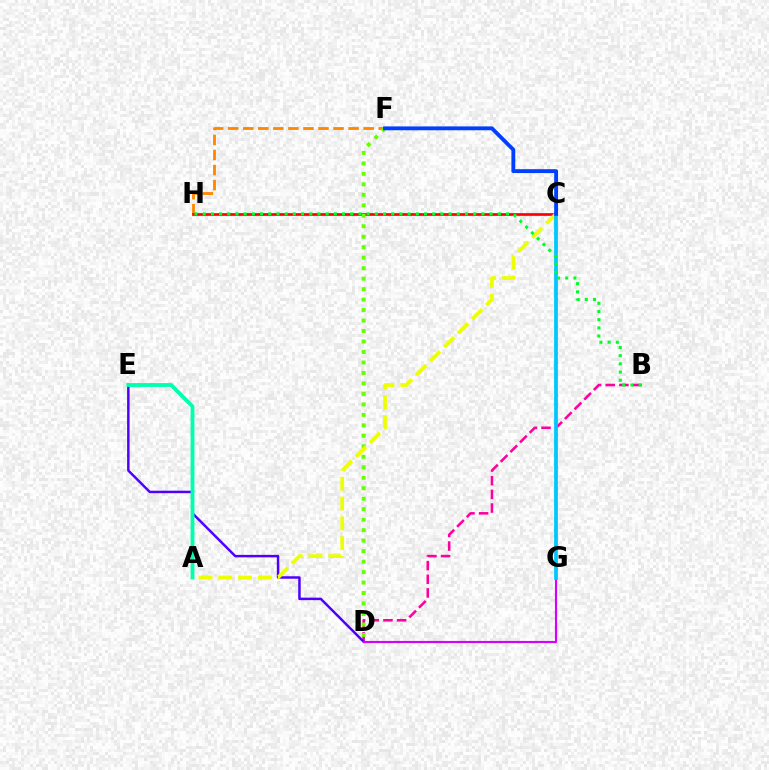{('F', 'H'): [{'color': '#ff8800', 'line_style': 'dashed', 'thickness': 2.04}], ('B', 'D'): [{'color': '#ff00a0', 'line_style': 'dashed', 'thickness': 1.86}], ('C', 'H'): [{'color': '#ff0000', 'line_style': 'solid', 'thickness': 1.94}], ('D', 'F'): [{'color': '#66ff00', 'line_style': 'dotted', 'thickness': 2.85}], ('D', 'E'): [{'color': '#4f00ff', 'line_style': 'solid', 'thickness': 1.79}], ('A', 'E'): [{'color': '#00ffaf', 'line_style': 'solid', 'thickness': 2.76}], ('A', 'C'): [{'color': '#eeff00', 'line_style': 'dashed', 'thickness': 2.69}], ('D', 'G'): [{'color': '#d600ff', 'line_style': 'solid', 'thickness': 1.54}], ('C', 'G'): [{'color': '#00c7ff', 'line_style': 'solid', 'thickness': 2.71}], ('C', 'F'): [{'color': '#003fff', 'line_style': 'solid', 'thickness': 2.77}], ('B', 'H'): [{'color': '#00ff27', 'line_style': 'dotted', 'thickness': 2.23}]}